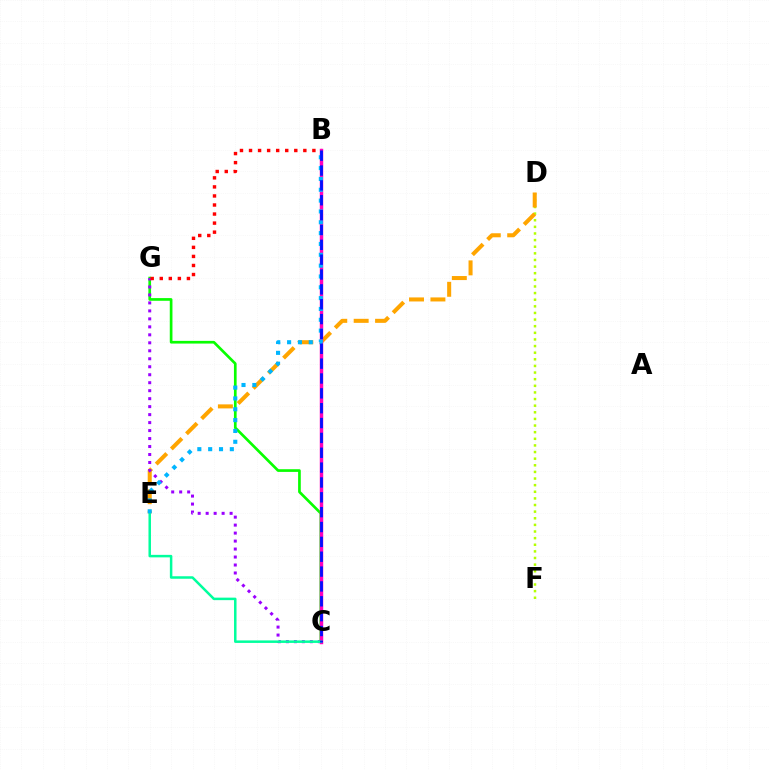{('D', 'F'): [{'color': '#b3ff00', 'line_style': 'dotted', 'thickness': 1.8}], ('C', 'G'): [{'color': '#08ff00', 'line_style': 'solid', 'thickness': 1.93}, {'color': '#9b00ff', 'line_style': 'dotted', 'thickness': 2.17}], ('D', 'E'): [{'color': '#ffa500', 'line_style': 'dashed', 'thickness': 2.91}], ('B', 'G'): [{'color': '#ff0000', 'line_style': 'dotted', 'thickness': 2.46}], ('B', 'C'): [{'color': '#ff00bd', 'line_style': 'solid', 'thickness': 2.48}, {'color': '#0010ff', 'line_style': 'dashed', 'thickness': 2.02}], ('C', 'E'): [{'color': '#00ff9d', 'line_style': 'solid', 'thickness': 1.8}], ('B', 'E'): [{'color': '#00b5ff', 'line_style': 'dotted', 'thickness': 2.94}]}